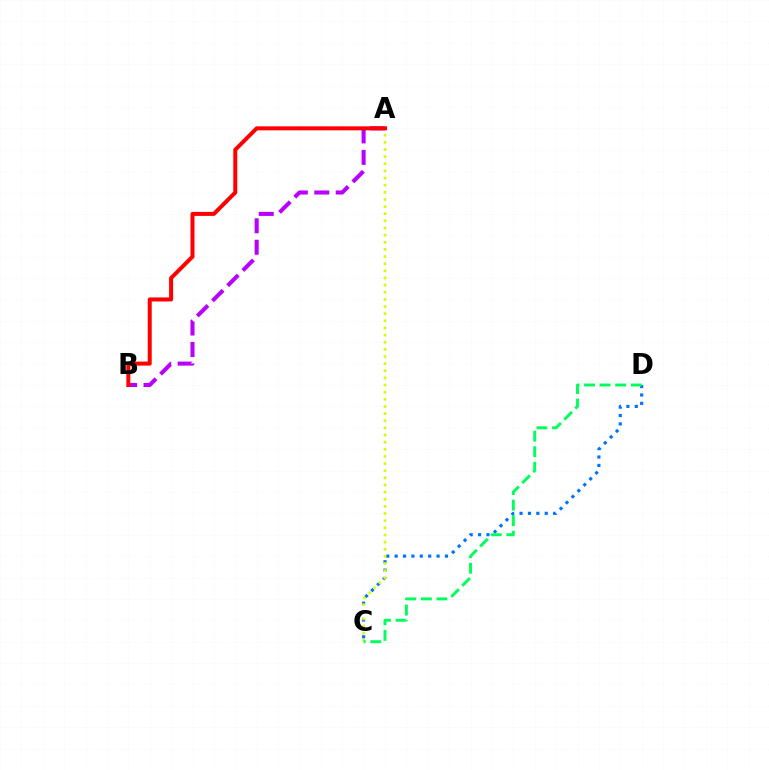{('C', 'D'): [{'color': '#0074ff', 'line_style': 'dotted', 'thickness': 2.28}, {'color': '#00ff5c', 'line_style': 'dashed', 'thickness': 2.11}], ('A', 'B'): [{'color': '#b900ff', 'line_style': 'dashed', 'thickness': 2.92}, {'color': '#ff0000', 'line_style': 'solid', 'thickness': 2.89}], ('A', 'C'): [{'color': '#d1ff00', 'line_style': 'dotted', 'thickness': 1.94}]}